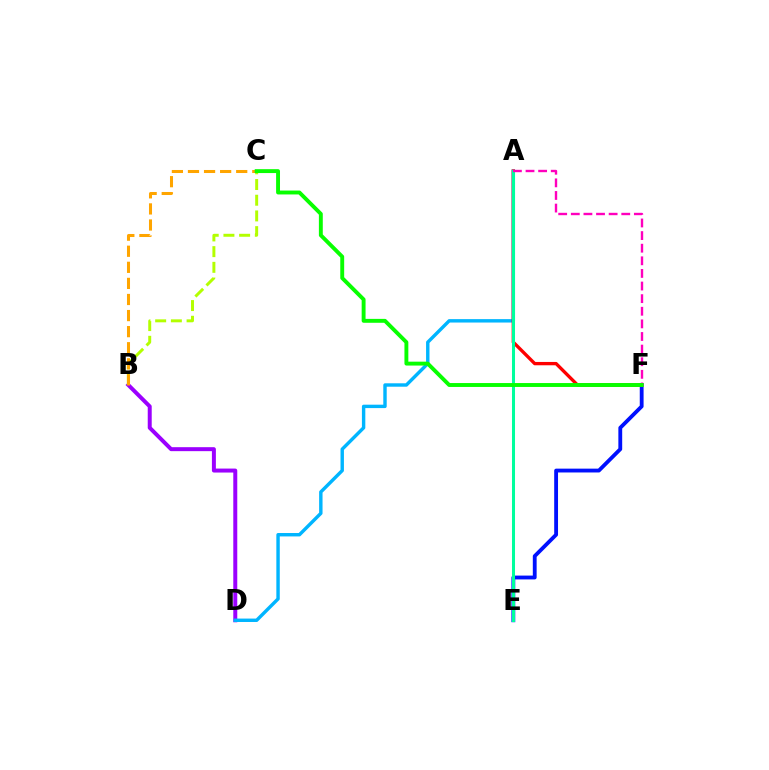{('E', 'F'): [{'color': '#0010ff', 'line_style': 'solid', 'thickness': 2.76}], ('B', 'D'): [{'color': '#9b00ff', 'line_style': 'solid', 'thickness': 2.86}], ('A', 'D'): [{'color': '#00b5ff', 'line_style': 'solid', 'thickness': 2.46}], ('B', 'C'): [{'color': '#b3ff00', 'line_style': 'dashed', 'thickness': 2.13}, {'color': '#ffa500', 'line_style': 'dashed', 'thickness': 2.18}], ('A', 'F'): [{'color': '#ff0000', 'line_style': 'solid', 'thickness': 2.4}, {'color': '#ff00bd', 'line_style': 'dashed', 'thickness': 1.71}], ('A', 'E'): [{'color': '#00ff9d', 'line_style': 'solid', 'thickness': 2.18}], ('C', 'F'): [{'color': '#08ff00', 'line_style': 'solid', 'thickness': 2.81}]}